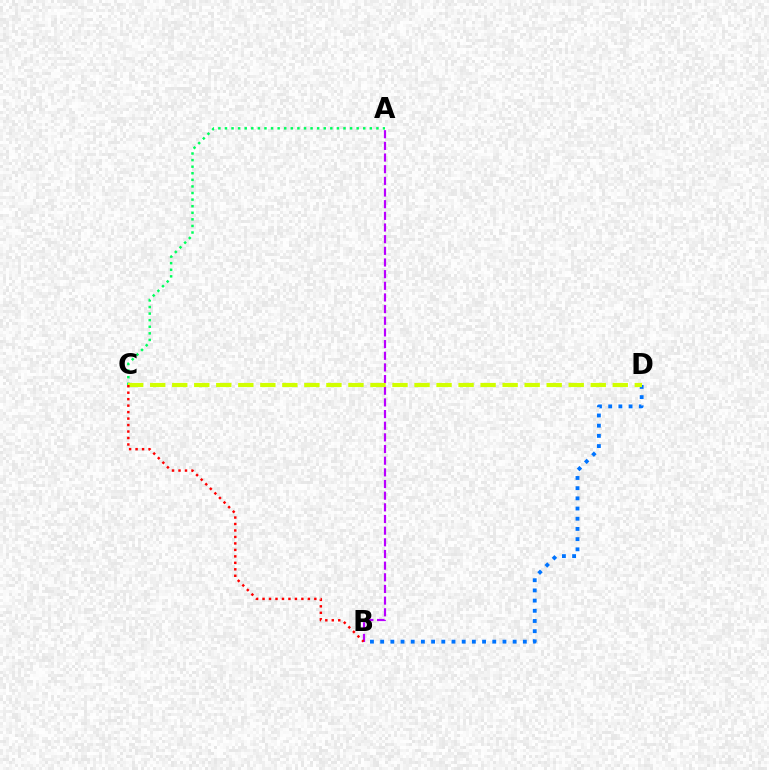{('B', 'D'): [{'color': '#0074ff', 'line_style': 'dotted', 'thickness': 2.77}], ('A', 'B'): [{'color': '#b900ff', 'line_style': 'dashed', 'thickness': 1.58}], ('A', 'C'): [{'color': '#00ff5c', 'line_style': 'dotted', 'thickness': 1.79}], ('C', 'D'): [{'color': '#d1ff00', 'line_style': 'dashed', 'thickness': 2.99}], ('B', 'C'): [{'color': '#ff0000', 'line_style': 'dotted', 'thickness': 1.76}]}